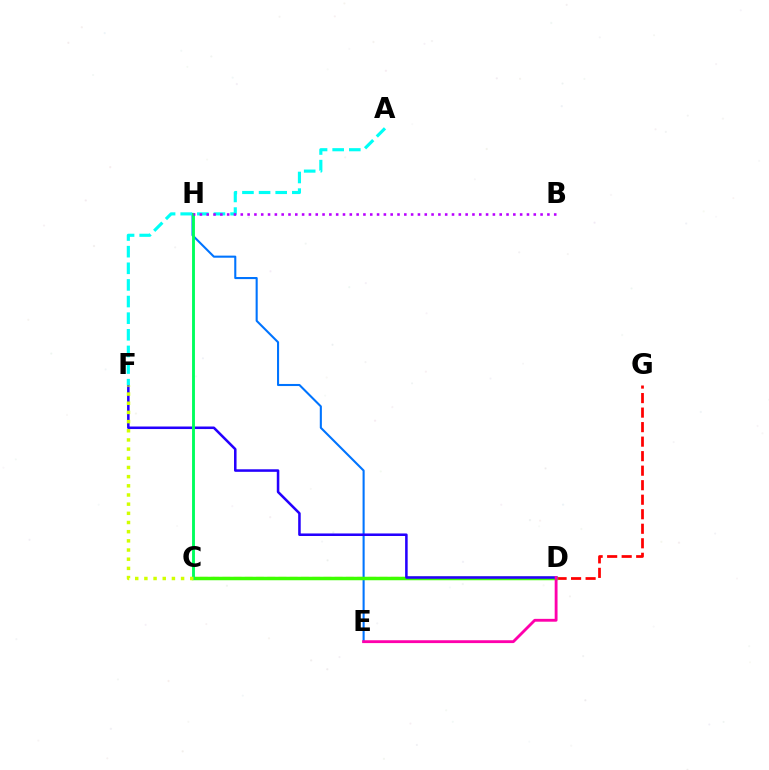{('C', 'D'): [{'color': '#ff9400', 'line_style': 'dashed', 'thickness': 1.53}, {'color': '#3dff00', 'line_style': 'solid', 'thickness': 2.52}], ('E', 'H'): [{'color': '#0074ff', 'line_style': 'solid', 'thickness': 1.5}], ('D', 'G'): [{'color': '#ff0000', 'line_style': 'dashed', 'thickness': 1.97}], ('D', 'F'): [{'color': '#2500ff', 'line_style': 'solid', 'thickness': 1.83}], ('A', 'F'): [{'color': '#00fff6', 'line_style': 'dashed', 'thickness': 2.26}], ('C', 'H'): [{'color': '#00ff5c', 'line_style': 'solid', 'thickness': 2.07}], ('C', 'F'): [{'color': '#d1ff00', 'line_style': 'dotted', 'thickness': 2.49}], ('B', 'H'): [{'color': '#b900ff', 'line_style': 'dotted', 'thickness': 1.85}], ('D', 'E'): [{'color': '#ff00ac', 'line_style': 'solid', 'thickness': 2.05}]}